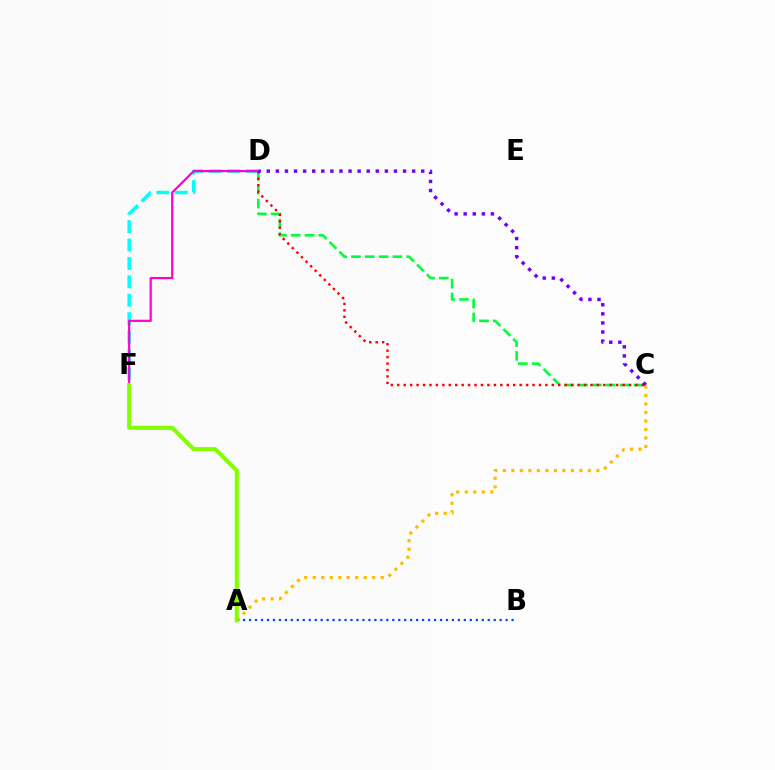{('A', 'C'): [{'color': '#ffbd00', 'line_style': 'dotted', 'thickness': 2.31}], ('C', 'D'): [{'color': '#00ff39', 'line_style': 'dashed', 'thickness': 1.88}, {'color': '#ff0000', 'line_style': 'dotted', 'thickness': 1.75}, {'color': '#7200ff', 'line_style': 'dotted', 'thickness': 2.47}], ('A', 'B'): [{'color': '#004bff', 'line_style': 'dotted', 'thickness': 1.62}], ('D', 'F'): [{'color': '#00fff6', 'line_style': 'dashed', 'thickness': 2.5}, {'color': '#ff00cf', 'line_style': 'solid', 'thickness': 1.58}], ('A', 'F'): [{'color': '#84ff00', 'line_style': 'solid', 'thickness': 2.96}]}